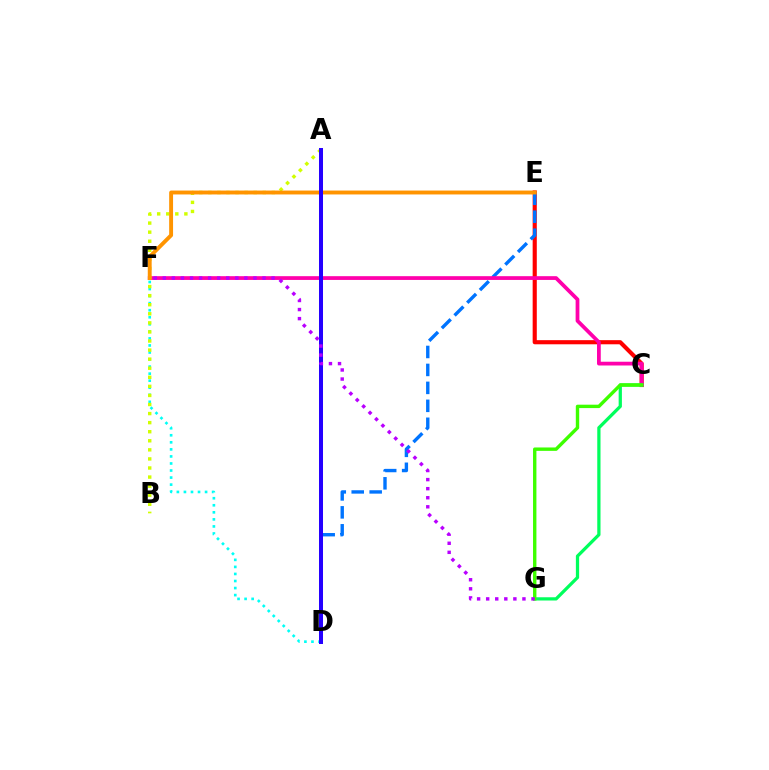{('D', 'F'): [{'color': '#00fff6', 'line_style': 'dotted', 'thickness': 1.92}], ('C', 'E'): [{'color': '#ff0000', 'line_style': 'solid', 'thickness': 2.98}], ('D', 'E'): [{'color': '#0074ff', 'line_style': 'dashed', 'thickness': 2.44}], ('C', 'F'): [{'color': '#ff00ac', 'line_style': 'solid', 'thickness': 2.71}], ('A', 'B'): [{'color': '#d1ff00', 'line_style': 'dotted', 'thickness': 2.46}], ('E', 'F'): [{'color': '#ff9400', 'line_style': 'solid', 'thickness': 2.8}], ('A', 'D'): [{'color': '#2500ff', 'line_style': 'solid', 'thickness': 2.89}], ('C', 'G'): [{'color': '#00ff5c', 'line_style': 'solid', 'thickness': 2.34}, {'color': '#3dff00', 'line_style': 'solid', 'thickness': 2.44}], ('F', 'G'): [{'color': '#b900ff', 'line_style': 'dotted', 'thickness': 2.46}]}